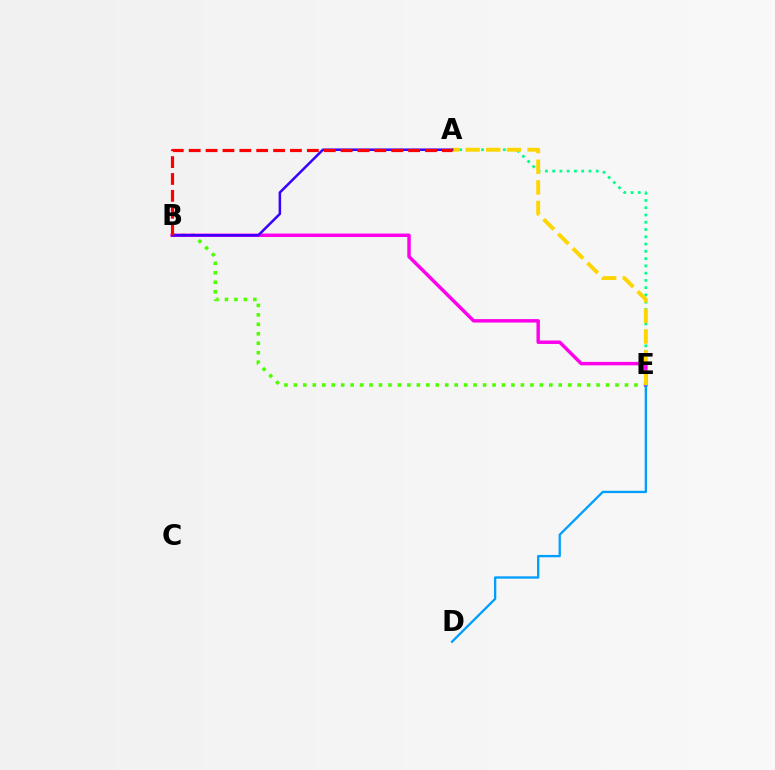{('B', 'E'): [{'color': '#4fff00', 'line_style': 'dotted', 'thickness': 2.57}, {'color': '#ff00ed', 'line_style': 'solid', 'thickness': 2.48}], ('A', 'E'): [{'color': '#00ff86', 'line_style': 'dotted', 'thickness': 1.97}, {'color': '#ffd500', 'line_style': 'dashed', 'thickness': 2.8}], ('D', 'E'): [{'color': '#009eff', 'line_style': 'solid', 'thickness': 1.67}], ('A', 'B'): [{'color': '#3700ff', 'line_style': 'solid', 'thickness': 1.81}, {'color': '#ff0000', 'line_style': 'dashed', 'thickness': 2.29}]}